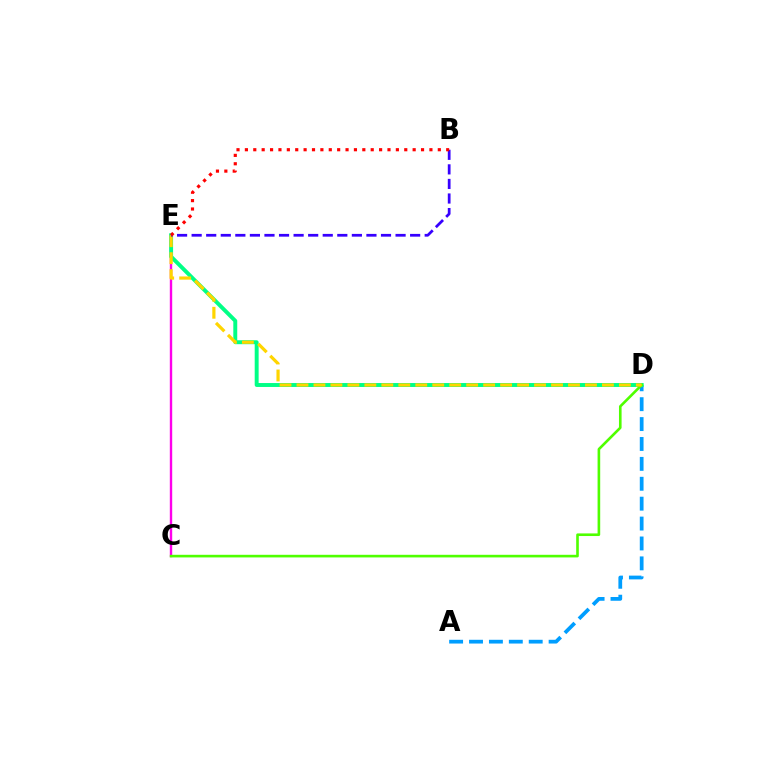{('C', 'E'): [{'color': '#ff00ed', 'line_style': 'solid', 'thickness': 1.72}], ('A', 'D'): [{'color': '#009eff', 'line_style': 'dashed', 'thickness': 2.7}], ('D', 'E'): [{'color': '#00ff86', 'line_style': 'solid', 'thickness': 2.83}, {'color': '#ffd500', 'line_style': 'dashed', 'thickness': 2.31}], ('C', 'D'): [{'color': '#4fff00', 'line_style': 'solid', 'thickness': 1.89}], ('B', 'E'): [{'color': '#3700ff', 'line_style': 'dashed', 'thickness': 1.98}, {'color': '#ff0000', 'line_style': 'dotted', 'thickness': 2.28}]}